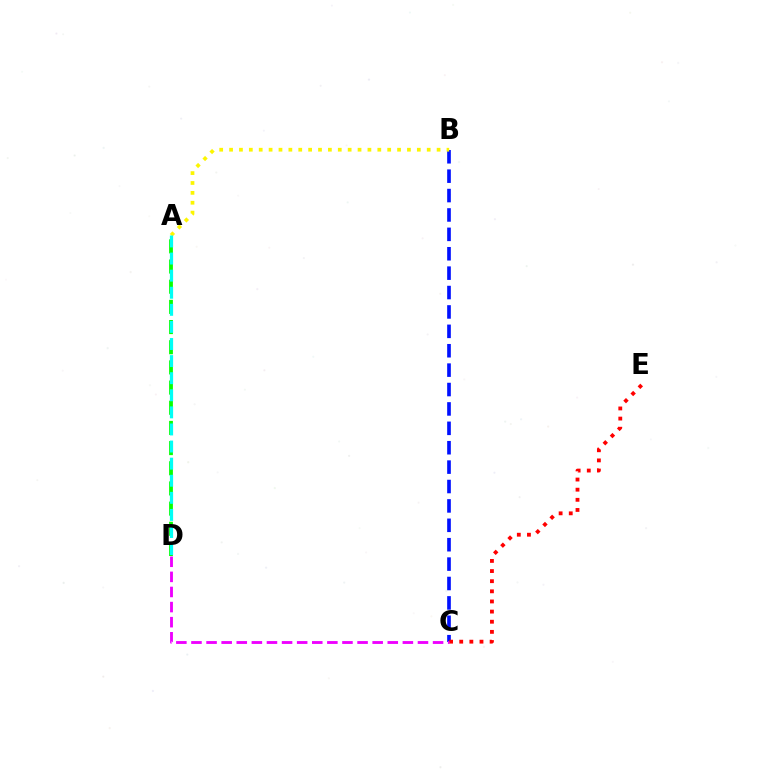{('B', 'C'): [{'color': '#0010ff', 'line_style': 'dashed', 'thickness': 2.64}], ('A', 'B'): [{'color': '#fcf500', 'line_style': 'dotted', 'thickness': 2.69}], ('C', 'E'): [{'color': '#ff0000', 'line_style': 'dotted', 'thickness': 2.75}], ('C', 'D'): [{'color': '#ee00ff', 'line_style': 'dashed', 'thickness': 2.05}], ('A', 'D'): [{'color': '#08ff00', 'line_style': 'dashed', 'thickness': 2.74}, {'color': '#00fff6', 'line_style': 'dashed', 'thickness': 2.32}]}